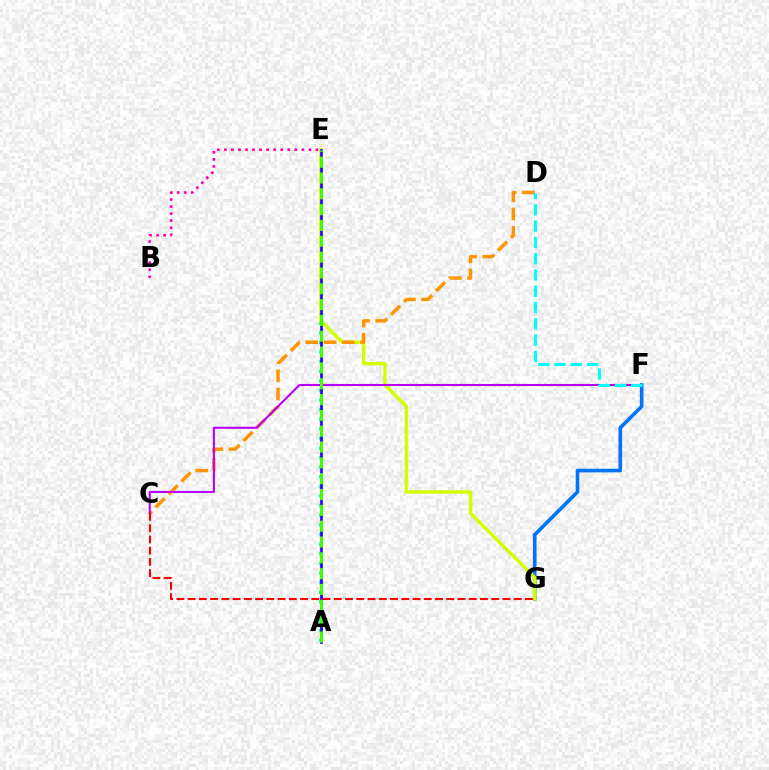{('A', 'E'): [{'color': '#00ff5c', 'line_style': 'dotted', 'thickness': 2.61}, {'color': '#2500ff', 'line_style': 'solid', 'thickness': 1.93}, {'color': '#3dff00', 'line_style': 'dashed', 'thickness': 2.15}], ('F', 'G'): [{'color': '#0074ff', 'line_style': 'solid', 'thickness': 2.62}], ('E', 'G'): [{'color': '#d1ff00', 'line_style': 'solid', 'thickness': 2.44}], ('C', 'D'): [{'color': '#ff9400', 'line_style': 'dashed', 'thickness': 2.48}], ('C', 'F'): [{'color': '#b900ff', 'line_style': 'solid', 'thickness': 1.51}], ('C', 'G'): [{'color': '#ff0000', 'line_style': 'dashed', 'thickness': 1.53}], ('B', 'E'): [{'color': '#ff00ac', 'line_style': 'dotted', 'thickness': 1.91}], ('D', 'F'): [{'color': '#00fff6', 'line_style': 'dashed', 'thickness': 2.21}]}